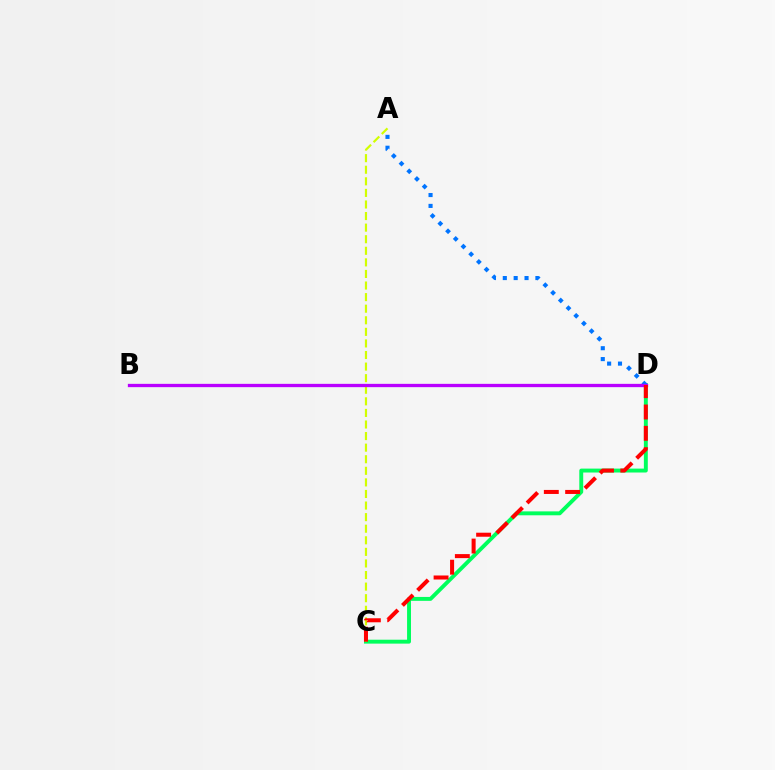{('C', 'D'): [{'color': '#00ff5c', 'line_style': 'solid', 'thickness': 2.81}, {'color': '#ff0000', 'line_style': 'dashed', 'thickness': 2.9}], ('A', 'D'): [{'color': '#0074ff', 'line_style': 'dotted', 'thickness': 2.95}], ('A', 'C'): [{'color': '#d1ff00', 'line_style': 'dashed', 'thickness': 1.57}], ('B', 'D'): [{'color': '#b900ff', 'line_style': 'solid', 'thickness': 2.38}]}